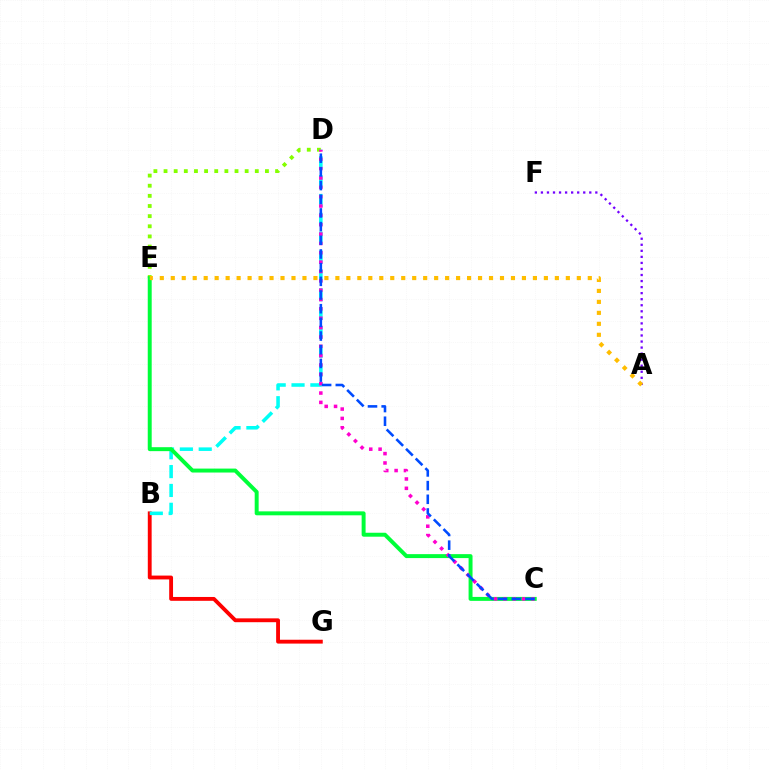{('B', 'G'): [{'color': '#ff0000', 'line_style': 'solid', 'thickness': 2.77}], ('D', 'E'): [{'color': '#84ff00', 'line_style': 'dotted', 'thickness': 2.76}], ('B', 'D'): [{'color': '#00fff6', 'line_style': 'dashed', 'thickness': 2.56}], ('A', 'F'): [{'color': '#7200ff', 'line_style': 'dotted', 'thickness': 1.64}], ('C', 'E'): [{'color': '#00ff39', 'line_style': 'solid', 'thickness': 2.84}], ('C', 'D'): [{'color': '#ff00cf', 'line_style': 'dotted', 'thickness': 2.54}, {'color': '#004bff', 'line_style': 'dashed', 'thickness': 1.86}], ('A', 'E'): [{'color': '#ffbd00', 'line_style': 'dotted', 'thickness': 2.98}]}